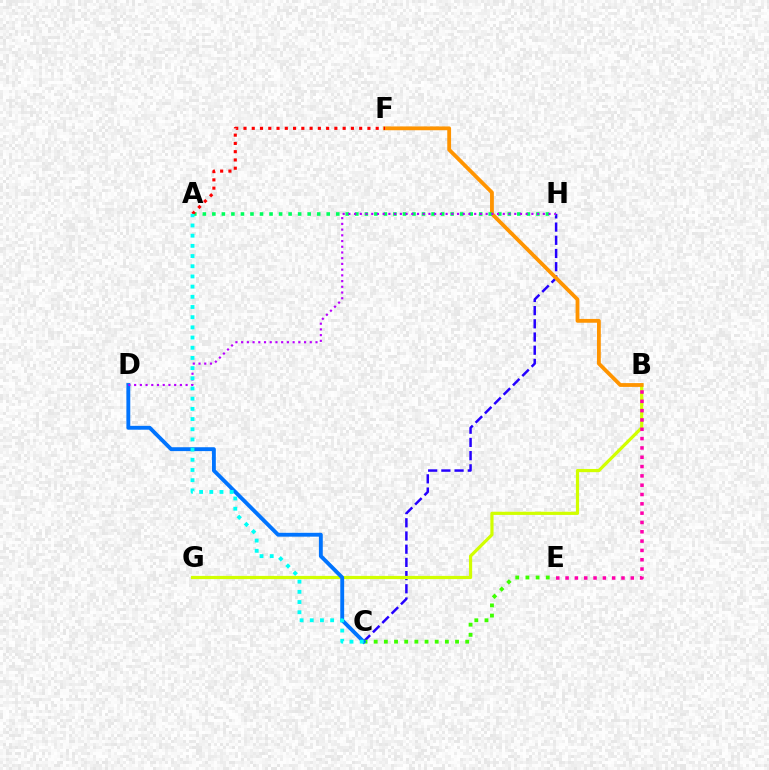{('C', 'H'): [{'color': '#2500ff', 'line_style': 'dashed', 'thickness': 1.79}], ('C', 'E'): [{'color': '#3dff00', 'line_style': 'dotted', 'thickness': 2.76}], ('B', 'G'): [{'color': '#d1ff00', 'line_style': 'solid', 'thickness': 2.3}], ('B', 'F'): [{'color': '#ff9400', 'line_style': 'solid', 'thickness': 2.74}], ('B', 'E'): [{'color': '#ff00ac', 'line_style': 'dotted', 'thickness': 2.53}], ('A', 'H'): [{'color': '#00ff5c', 'line_style': 'dotted', 'thickness': 2.59}], ('A', 'F'): [{'color': '#ff0000', 'line_style': 'dotted', 'thickness': 2.25}], ('C', 'D'): [{'color': '#0074ff', 'line_style': 'solid', 'thickness': 2.79}], ('D', 'H'): [{'color': '#b900ff', 'line_style': 'dotted', 'thickness': 1.55}], ('A', 'C'): [{'color': '#00fff6', 'line_style': 'dotted', 'thickness': 2.77}]}